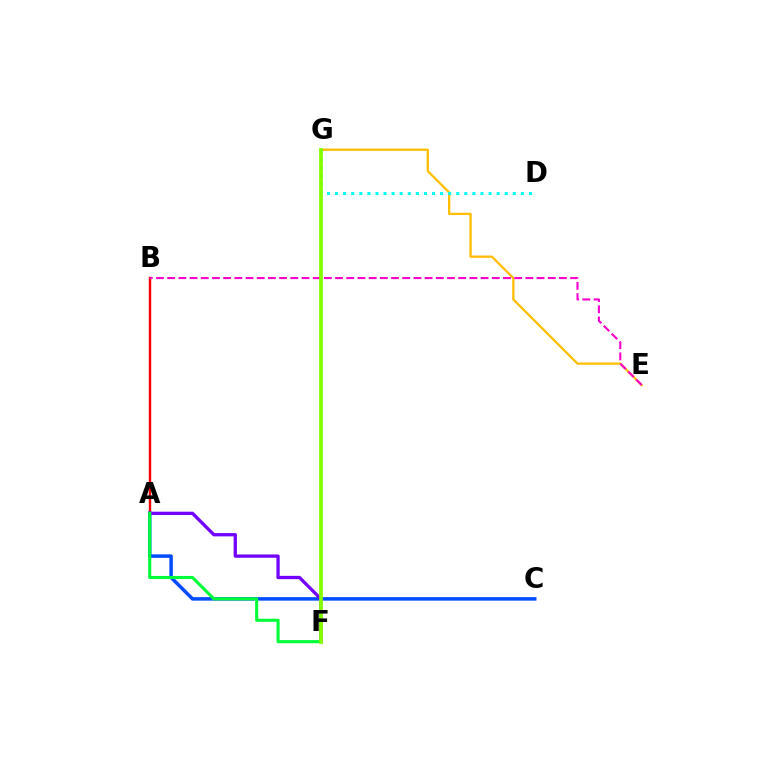{('A', 'B'): [{'color': '#ff0000', 'line_style': 'solid', 'thickness': 1.74}], ('A', 'C'): [{'color': '#004bff', 'line_style': 'solid', 'thickness': 2.51}], ('A', 'F'): [{'color': '#7200ff', 'line_style': 'solid', 'thickness': 2.37}, {'color': '#00ff39', 'line_style': 'solid', 'thickness': 2.23}], ('E', 'G'): [{'color': '#ffbd00', 'line_style': 'solid', 'thickness': 1.64}], ('D', 'G'): [{'color': '#00fff6', 'line_style': 'dotted', 'thickness': 2.19}], ('B', 'E'): [{'color': '#ff00cf', 'line_style': 'dashed', 'thickness': 1.52}], ('F', 'G'): [{'color': '#84ff00', 'line_style': 'solid', 'thickness': 2.69}]}